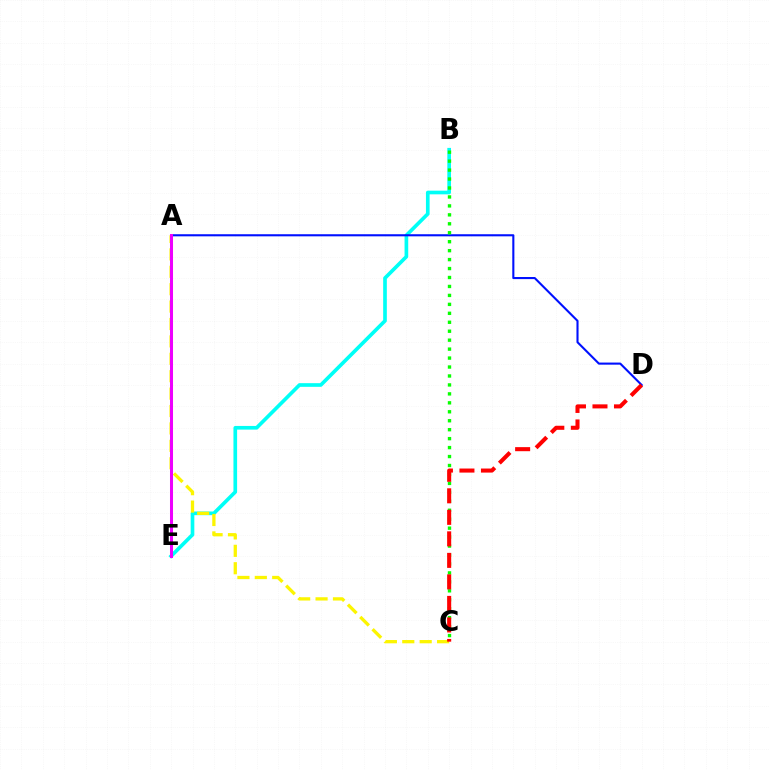{('B', 'E'): [{'color': '#00fff6', 'line_style': 'solid', 'thickness': 2.64}], ('A', 'D'): [{'color': '#0010ff', 'line_style': 'solid', 'thickness': 1.51}], ('A', 'C'): [{'color': '#fcf500', 'line_style': 'dashed', 'thickness': 2.36}], ('A', 'E'): [{'color': '#ee00ff', 'line_style': 'solid', 'thickness': 2.18}], ('B', 'C'): [{'color': '#08ff00', 'line_style': 'dotted', 'thickness': 2.43}], ('C', 'D'): [{'color': '#ff0000', 'line_style': 'dashed', 'thickness': 2.92}]}